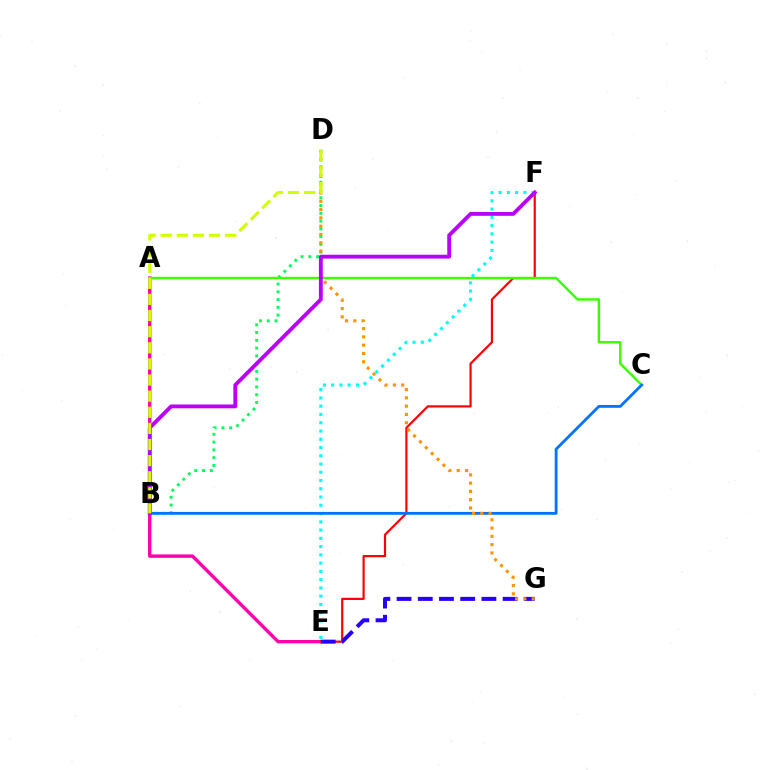{('B', 'D'): [{'color': '#00ff5c', 'line_style': 'dotted', 'thickness': 2.11}, {'color': '#d1ff00', 'line_style': 'dashed', 'thickness': 2.19}], ('A', 'E'): [{'color': '#ff00ac', 'line_style': 'solid', 'thickness': 2.44}], ('E', 'F'): [{'color': '#ff0000', 'line_style': 'solid', 'thickness': 1.58}, {'color': '#00fff6', 'line_style': 'dotted', 'thickness': 2.24}], ('E', 'G'): [{'color': '#2500ff', 'line_style': 'dashed', 'thickness': 2.88}], ('A', 'C'): [{'color': '#3dff00', 'line_style': 'solid', 'thickness': 1.76}], ('B', 'C'): [{'color': '#0074ff', 'line_style': 'solid', 'thickness': 2.02}], ('D', 'G'): [{'color': '#ff9400', 'line_style': 'dotted', 'thickness': 2.25}], ('B', 'F'): [{'color': '#b900ff', 'line_style': 'solid', 'thickness': 2.77}]}